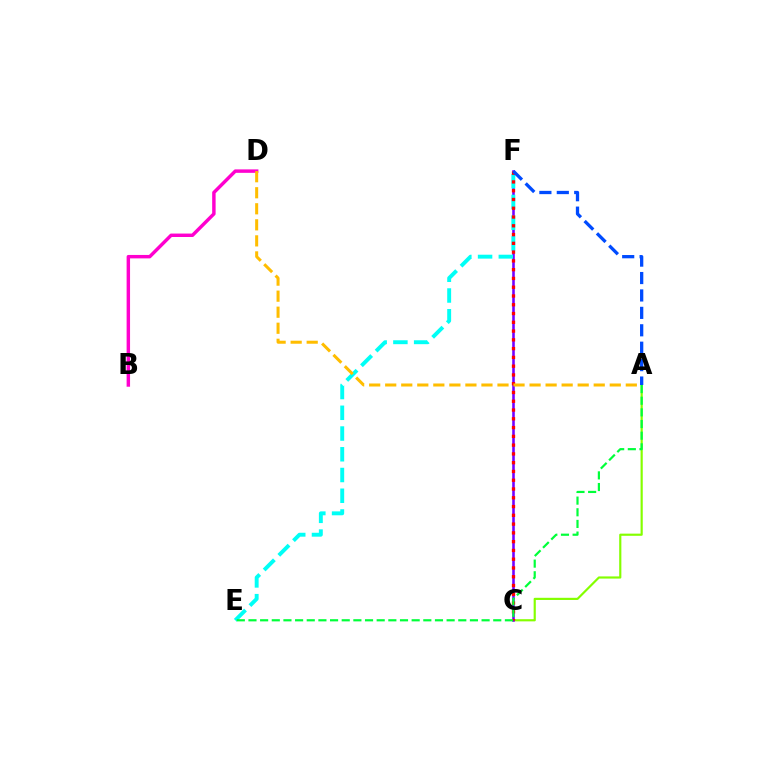{('A', 'C'): [{'color': '#84ff00', 'line_style': 'solid', 'thickness': 1.57}], ('C', 'F'): [{'color': '#7200ff', 'line_style': 'solid', 'thickness': 1.85}, {'color': '#ff0000', 'line_style': 'dotted', 'thickness': 2.38}], ('E', 'F'): [{'color': '#00fff6', 'line_style': 'dashed', 'thickness': 2.82}], ('B', 'D'): [{'color': '#ff00cf', 'line_style': 'solid', 'thickness': 2.48}], ('A', 'F'): [{'color': '#004bff', 'line_style': 'dashed', 'thickness': 2.37}], ('A', 'E'): [{'color': '#00ff39', 'line_style': 'dashed', 'thickness': 1.58}], ('A', 'D'): [{'color': '#ffbd00', 'line_style': 'dashed', 'thickness': 2.18}]}